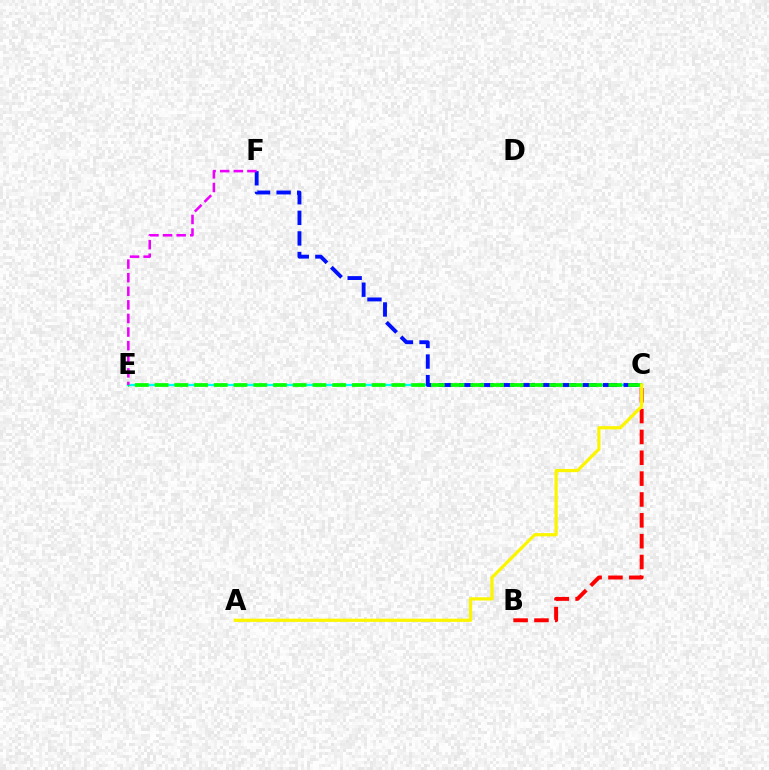{('C', 'E'): [{'color': '#00fff6', 'line_style': 'solid', 'thickness': 1.64}, {'color': '#08ff00', 'line_style': 'dashed', 'thickness': 2.68}], ('B', 'C'): [{'color': '#ff0000', 'line_style': 'dashed', 'thickness': 2.83}], ('C', 'F'): [{'color': '#0010ff', 'line_style': 'dashed', 'thickness': 2.8}], ('E', 'F'): [{'color': '#ee00ff', 'line_style': 'dashed', 'thickness': 1.85}], ('A', 'C'): [{'color': '#fcf500', 'line_style': 'solid', 'thickness': 2.32}]}